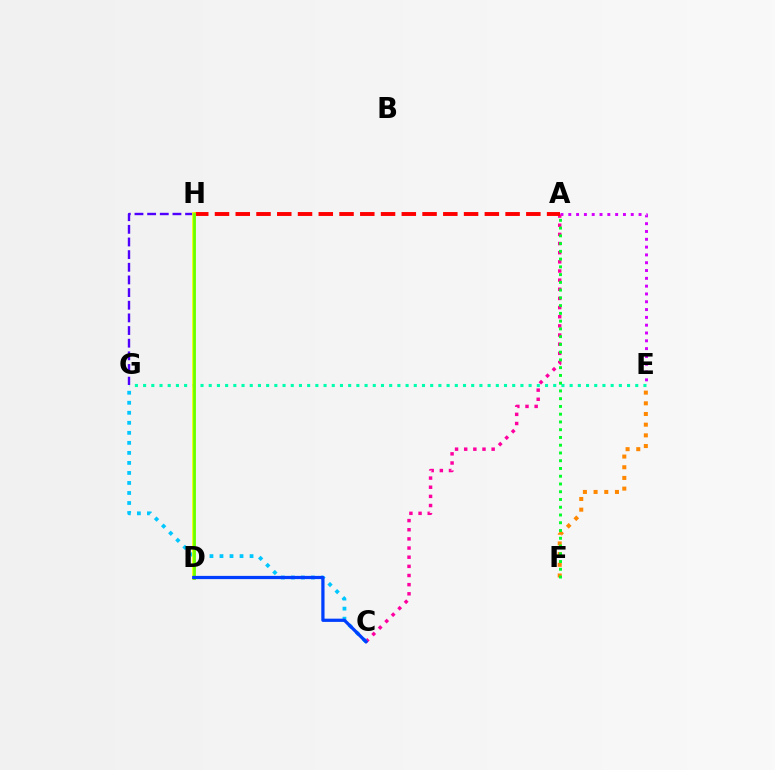{('E', 'G'): [{'color': '#00ffaf', 'line_style': 'dotted', 'thickness': 2.23}], ('A', 'E'): [{'color': '#d600ff', 'line_style': 'dotted', 'thickness': 2.12}], ('A', 'C'): [{'color': '#ff00a0', 'line_style': 'dotted', 'thickness': 2.49}], ('G', 'H'): [{'color': '#4f00ff', 'line_style': 'dashed', 'thickness': 1.72}], ('C', 'G'): [{'color': '#00c7ff', 'line_style': 'dotted', 'thickness': 2.72}], ('A', 'H'): [{'color': '#ff0000', 'line_style': 'dashed', 'thickness': 2.82}], ('D', 'H'): [{'color': '#eeff00', 'line_style': 'solid', 'thickness': 2.67}, {'color': '#66ff00', 'line_style': 'solid', 'thickness': 1.97}], ('C', 'D'): [{'color': '#003fff', 'line_style': 'solid', 'thickness': 2.33}], ('E', 'F'): [{'color': '#ff8800', 'line_style': 'dotted', 'thickness': 2.9}], ('A', 'F'): [{'color': '#00ff27', 'line_style': 'dotted', 'thickness': 2.11}]}